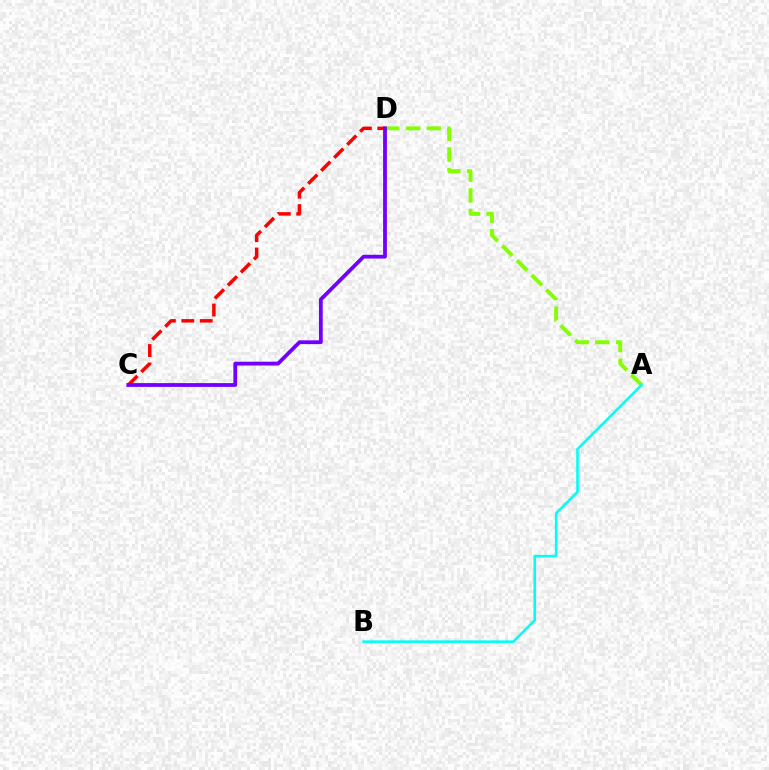{('A', 'D'): [{'color': '#84ff00', 'line_style': 'dashed', 'thickness': 2.82}], ('A', 'B'): [{'color': '#00fff6', 'line_style': 'solid', 'thickness': 1.87}], ('C', 'D'): [{'color': '#ff0000', 'line_style': 'dashed', 'thickness': 2.5}, {'color': '#7200ff', 'line_style': 'solid', 'thickness': 2.73}]}